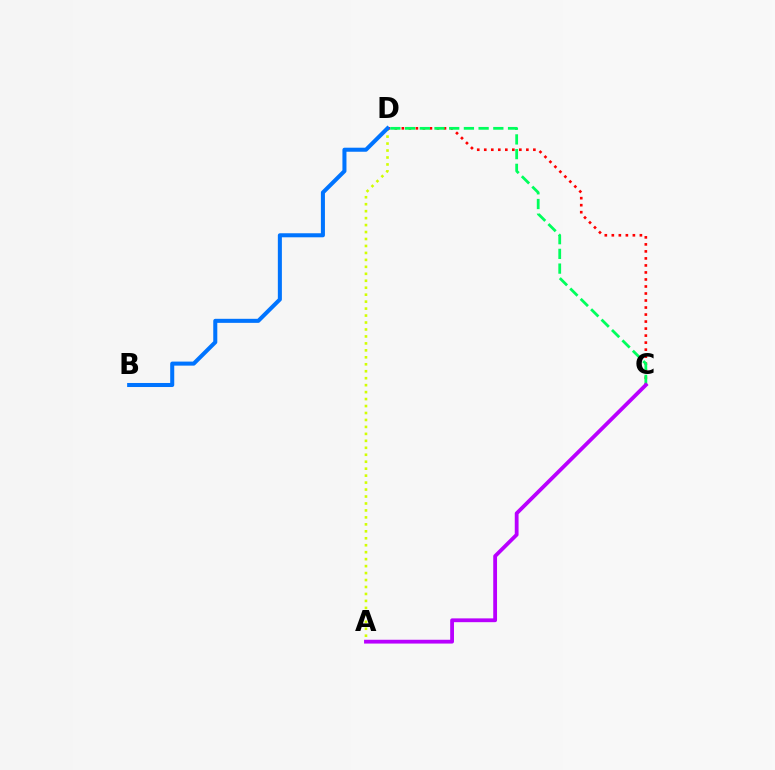{('A', 'D'): [{'color': '#d1ff00', 'line_style': 'dotted', 'thickness': 1.89}], ('C', 'D'): [{'color': '#ff0000', 'line_style': 'dotted', 'thickness': 1.91}, {'color': '#00ff5c', 'line_style': 'dashed', 'thickness': 2.0}], ('B', 'D'): [{'color': '#0074ff', 'line_style': 'solid', 'thickness': 2.91}], ('A', 'C'): [{'color': '#b900ff', 'line_style': 'solid', 'thickness': 2.73}]}